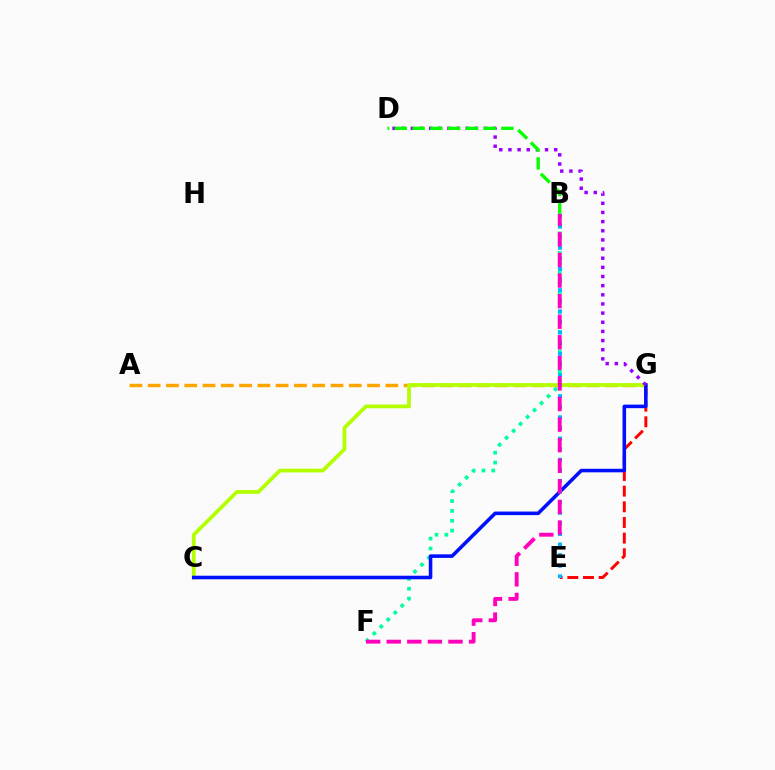{('E', 'G'): [{'color': '#ff0000', 'line_style': 'dashed', 'thickness': 2.13}], ('A', 'G'): [{'color': '#ffa500', 'line_style': 'dashed', 'thickness': 2.48}], ('C', 'G'): [{'color': '#b3ff00', 'line_style': 'solid', 'thickness': 2.7}, {'color': '#0010ff', 'line_style': 'solid', 'thickness': 2.57}], ('B', 'F'): [{'color': '#00ff9d', 'line_style': 'dotted', 'thickness': 2.68}, {'color': '#ff00bd', 'line_style': 'dashed', 'thickness': 2.8}], ('D', 'G'): [{'color': '#9b00ff', 'line_style': 'dotted', 'thickness': 2.49}], ('B', 'E'): [{'color': '#00b5ff', 'line_style': 'dotted', 'thickness': 2.88}], ('B', 'D'): [{'color': '#08ff00', 'line_style': 'dashed', 'thickness': 2.41}]}